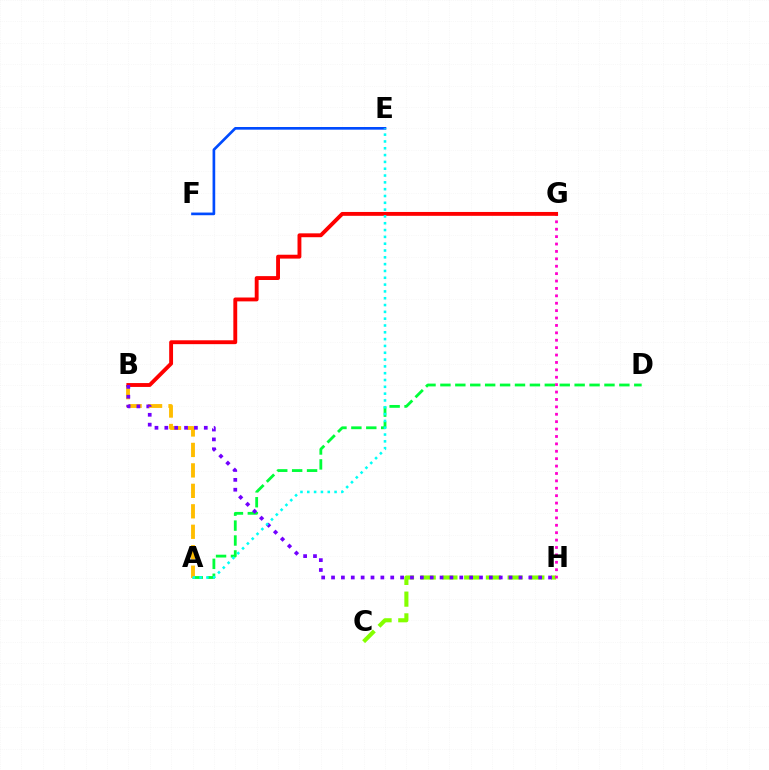{('C', 'H'): [{'color': '#84ff00', 'line_style': 'dashed', 'thickness': 2.95}], ('A', 'D'): [{'color': '#00ff39', 'line_style': 'dashed', 'thickness': 2.03}], ('E', 'F'): [{'color': '#004bff', 'line_style': 'solid', 'thickness': 1.92}], ('A', 'B'): [{'color': '#ffbd00', 'line_style': 'dashed', 'thickness': 2.78}], ('G', 'H'): [{'color': '#ff00cf', 'line_style': 'dotted', 'thickness': 2.01}], ('B', 'G'): [{'color': '#ff0000', 'line_style': 'solid', 'thickness': 2.79}], ('B', 'H'): [{'color': '#7200ff', 'line_style': 'dotted', 'thickness': 2.68}], ('A', 'E'): [{'color': '#00fff6', 'line_style': 'dotted', 'thickness': 1.85}]}